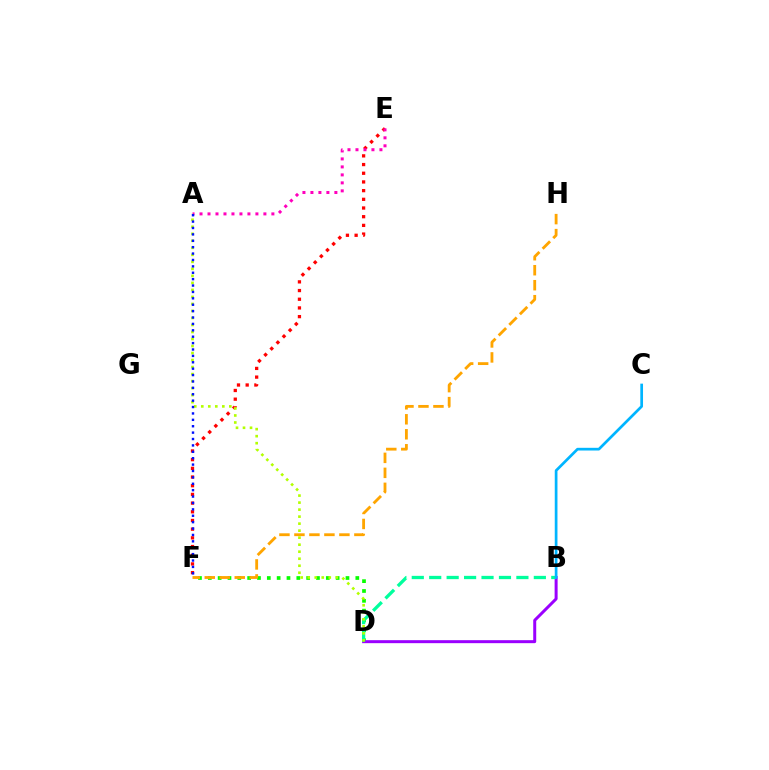{('D', 'F'): [{'color': '#08ff00', 'line_style': 'dotted', 'thickness': 2.67}], ('B', 'D'): [{'color': '#9b00ff', 'line_style': 'solid', 'thickness': 2.15}, {'color': '#00ff9d', 'line_style': 'dashed', 'thickness': 2.37}], ('E', 'F'): [{'color': '#ff0000', 'line_style': 'dotted', 'thickness': 2.36}], ('B', 'C'): [{'color': '#00b5ff', 'line_style': 'solid', 'thickness': 1.95}], ('A', 'E'): [{'color': '#ff00bd', 'line_style': 'dotted', 'thickness': 2.17}], ('F', 'H'): [{'color': '#ffa500', 'line_style': 'dashed', 'thickness': 2.04}], ('A', 'D'): [{'color': '#b3ff00', 'line_style': 'dotted', 'thickness': 1.91}], ('A', 'F'): [{'color': '#0010ff', 'line_style': 'dotted', 'thickness': 1.74}]}